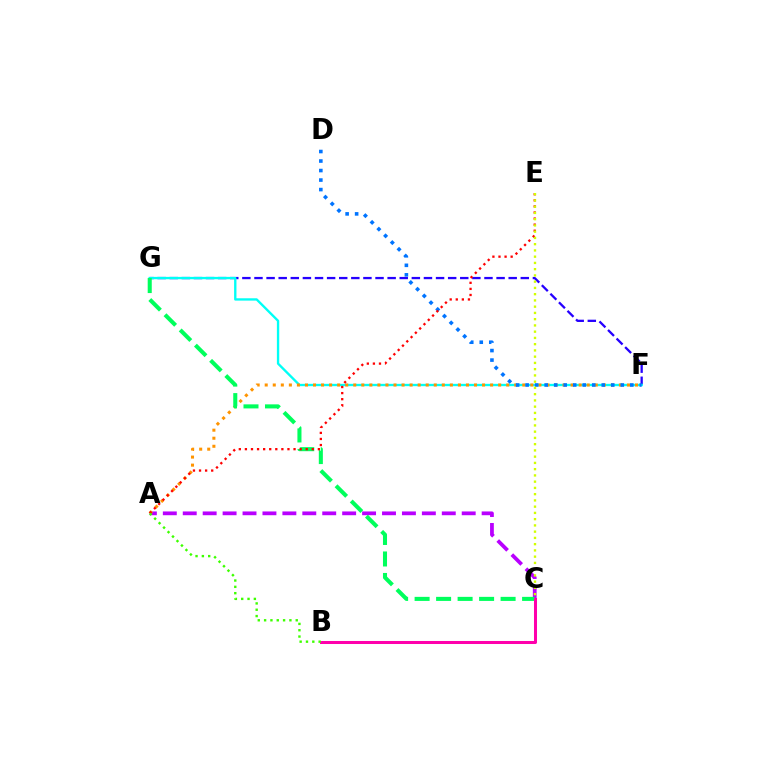{('F', 'G'): [{'color': '#2500ff', 'line_style': 'dashed', 'thickness': 1.64}, {'color': '#00fff6', 'line_style': 'solid', 'thickness': 1.69}], ('A', 'C'): [{'color': '#b900ff', 'line_style': 'dashed', 'thickness': 2.71}], ('A', 'F'): [{'color': '#ff9400', 'line_style': 'dotted', 'thickness': 2.19}], ('D', 'F'): [{'color': '#0074ff', 'line_style': 'dotted', 'thickness': 2.59}], ('C', 'G'): [{'color': '#00ff5c', 'line_style': 'dashed', 'thickness': 2.92}], ('A', 'E'): [{'color': '#ff0000', 'line_style': 'dotted', 'thickness': 1.65}], ('B', 'C'): [{'color': '#ff00ac', 'line_style': 'solid', 'thickness': 2.18}], ('C', 'E'): [{'color': '#d1ff00', 'line_style': 'dotted', 'thickness': 1.7}], ('A', 'B'): [{'color': '#3dff00', 'line_style': 'dotted', 'thickness': 1.72}]}